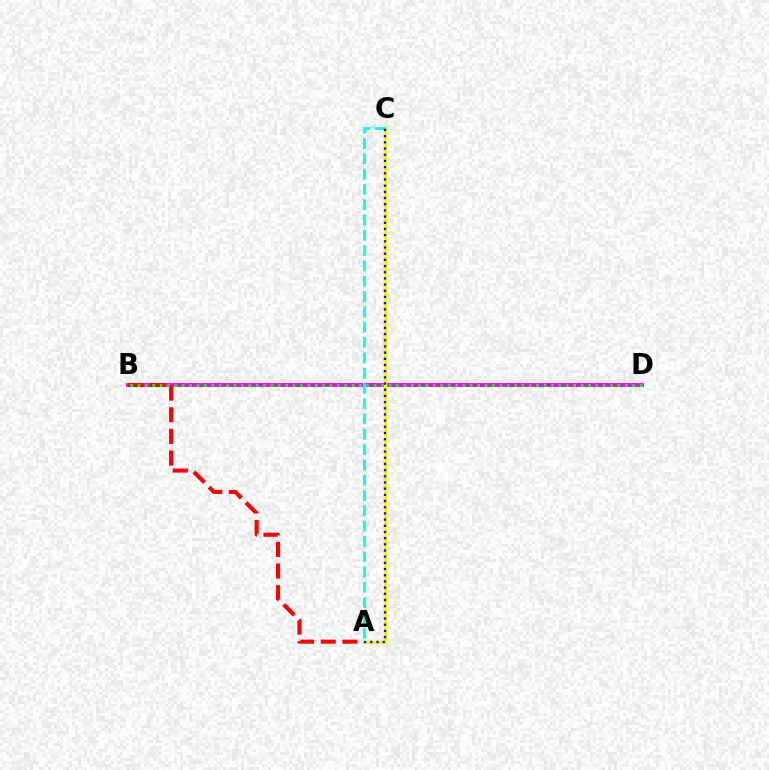{('B', 'D'): [{'color': '#ee00ff', 'line_style': 'solid', 'thickness': 2.78}, {'color': '#08ff00', 'line_style': 'dotted', 'thickness': 2.01}], ('A', 'C'): [{'color': '#fcf500', 'line_style': 'solid', 'thickness': 2.46}, {'color': '#00fff6', 'line_style': 'dashed', 'thickness': 2.08}, {'color': '#0010ff', 'line_style': 'dotted', 'thickness': 1.68}], ('A', 'B'): [{'color': '#ff0000', 'line_style': 'dashed', 'thickness': 2.94}]}